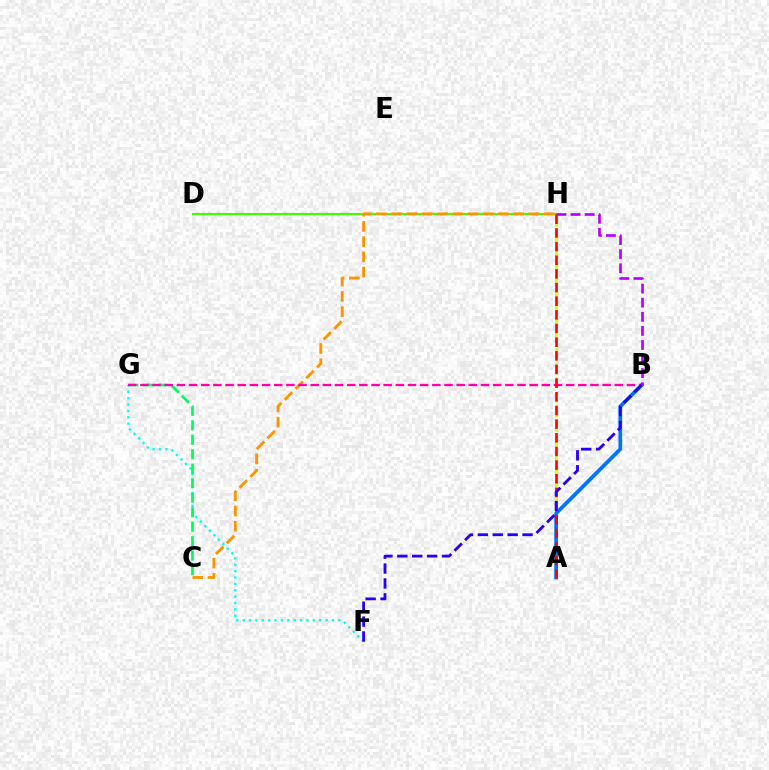{('D', 'H'): [{'color': '#3dff00', 'line_style': 'solid', 'thickness': 1.52}], ('A', 'H'): [{'color': '#d1ff00', 'line_style': 'dashed', 'thickness': 1.99}, {'color': '#ff0000', 'line_style': 'dashed', 'thickness': 1.86}], ('F', 'G'): [{'color': '#00fff6', 'line_style': 'dotted', 'thickness': 1.73}], ('C', 'H'): [{'color': '#ff9400', 'line_style': 'dashed', 'thickness': 2.07}], ('C', 'G'): [{'color': '#00ff5c', 'line_style': 'dashed', 'thickness': 1.97}], ('A', 'B'): [{'color': '#0074ff', 'line_style': 'solid', 'thickness': 2.7}], ('B', 'G'): [{'color': '#ff00ac', 'line_style': 'dashed', 'thickness': 1.65}], ('B', 'H'): [{'color': '#b900ff', 'line_style': 'dashed', 'thickness': 1.92}], ('B', 'F'): [{'color': '#2500ff', 'line_style': 'dashed', 'thickness': 2.02}]}